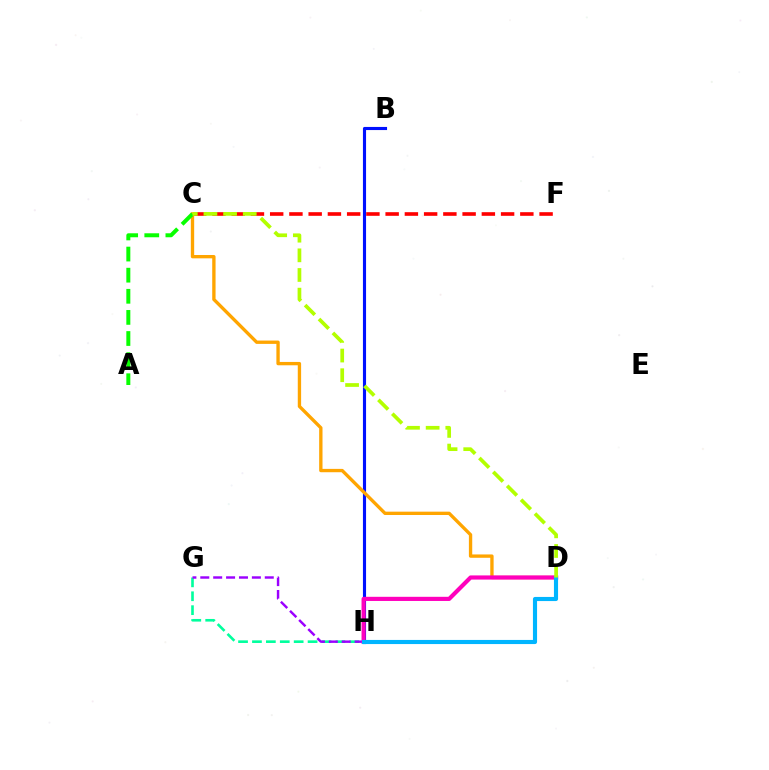{('B', 'H'): [{'color': '#0010ff', 'line_style': 'solid', 'thickness': 2.25}], ('C', 'F'): [{'color': '#ff0000', 'line_style': 'dashed', 'thickness': 2.61}], ('C', 'D'): [{'color': '#ffa500', 'line_style': 'solid', 'thickness': 2.4}, {'color': '#b3ff00', 'line_style': 'dashed', 'thickness': 2.67}], ('G', 'H'): [{'color': '#00ff9d', 'line_style': 'dashed', 'thickness': 1.89}, {'color': '#9b00ff', 'line_style': 'dashed', 'thickness': 1.75}], ('D', 'H'): [{'color': '#ff00bd', 'line_style': 'solid', 'thickness': 3.0}, {'color': '#00b5ff', 'line_style': 'solid', 'thickness': 2.97}], ('A', 'C'): [{'color': '#08ff00', 'line_style': 'dashed', 'thickness': 2.87}]}